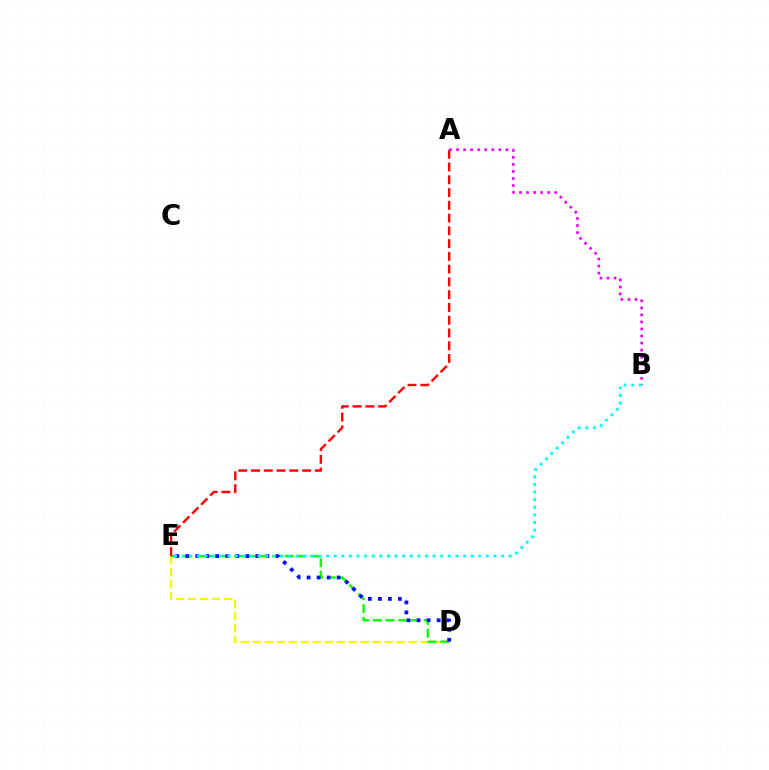{('D', 'E'): [{'color': '#fcf500', 'line_style': 'dashed', 'thickness': 1.63}, {'color': '#08ff00', 'line_style': 'dashed', 'thickness': 1.72}, {'color': '#0010ff', 'line_style': 'dotted', 'thickness': 2.72}], ('A', 'E'): [{'color': '#ff0000', 'line_style': 'dashed', 'thickness': 1.73}], ('A', 'B'): [{'color': '#ee00ff', 'line_style': 'dotted', 'thickness': 1.92}], ('B', 'E'): [{'color': '#00fff6', 'line_style': 'dotted', 'thickness': 2.07}]}